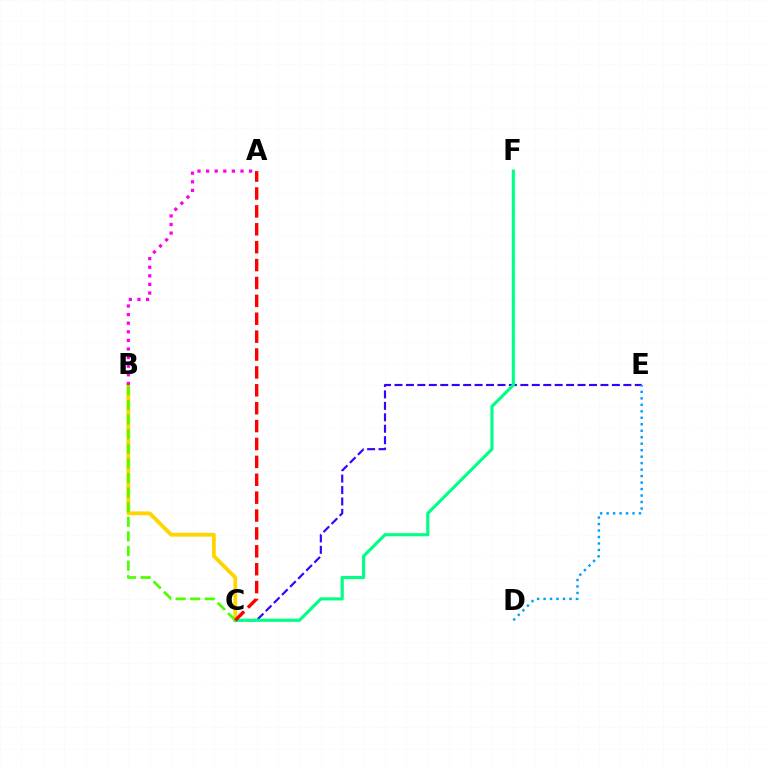{('B', 'C'): [{'color': '#ffd500', 'line_style': 'solid', 'thickness': 2.75}, {'color': '#4fff00', 'line_style': 'dashed', 'thickness': 1.98}], ('C', 'E'): [{'color': '#3700ff', 'line_style': 'dashed', 'thickness': 1.55}], ('A', 'B'): [{'color': '#ff00ed', 'line_style': 'dotted', 'thickness': 2.34}], ('C', 'F'): [{'color': '#00ff86', 'line_style': 'solid', 'thickness': 2.26}], ('D', 'E'): [{'color': '#009eff', 'line_style': 'dotted', 'thickness': 1.76}], ('A', 'C'): [{'color': '#ff0000', 'line_style': 'dashed', 'thickness': 2.43}]}